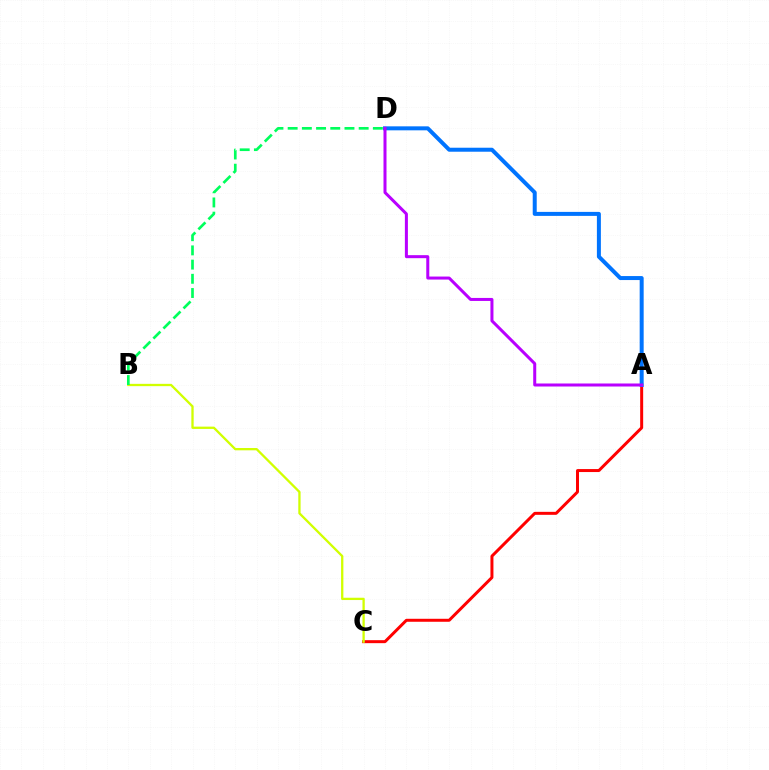{('A', 'C'): [{'color': '#ff0000', 'line_style': 'solid', 'thickness': 2.15}], ('A', 'D'): [{'color': '#0074ff', 'line_style': 'solid', 'thickness': 2.88}, {'color': '#b900ff', 'line_style': 'solid', 'thickness': 2.17}], ('B', 'C'): [{'color': '#d1ff00', 'line_style': 'solid', 'thickness': 1.66}], ('B', 'D'): [{'color': '#00ff5c', 'line_style': 'dashed', 'thickness': 1.93}]}